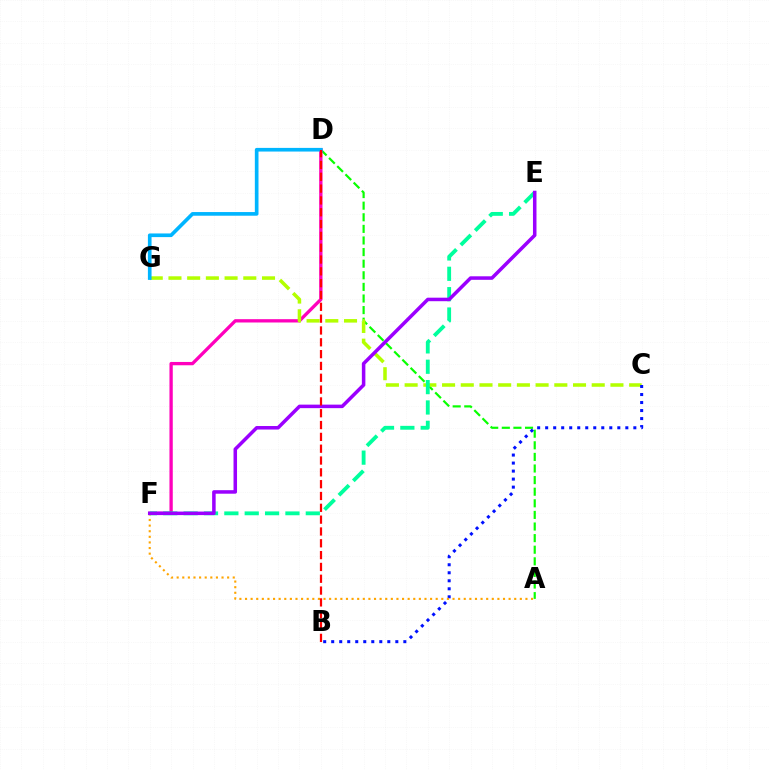{('A', 'D'): [{'color': '#08ff00', 'line_style': 'dashed', 'thickness': 1.58}], ('D', 'F'): [{'color': '#ff00bd', 'line_style': 'solid', 'thickness': 2.38}], ('C', 'G'): [{'color': '#b3ff00', 'line_style': 'dashed', 'thickness': 2.54}], ('B', 'C'): [{'color': '#0010ff', 'line_style': 'dotted', 'thickness': 2.18}], ('D', 'G'): [{'color': '#00b5ff', 'line_style': 'solid', 'thickness': 2.63}], ('A', 'F'): [{'color': '#ffa500', 'line_style': 'dotted', 'thickness': 1.52}], ('E', 'F'): [{'color': '#00ff9d', 'line_style': 'dashed', 'thickness': 2.77}, {'color': '#9b00ff', 'line_style': 'solid', 'thickness': 2.53}], ('B', 'D'): [{'color': '#ff0000', 'line_style': 'dashed', 'thickness': 1.61}]}